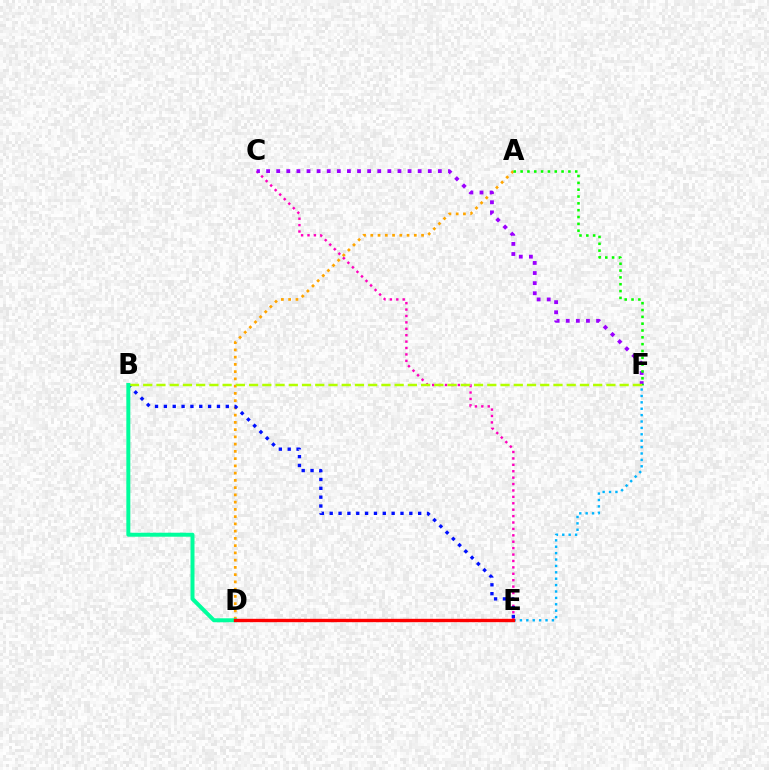{('C', 'E'): [{'color': '#ff00bd', 'line_style': 'dotted', 'thickness': 1.74}], ('E', 'F'): [{'color': '#00b5ff', 'line_style': 'dotted', 'thickness': 1.74}], ('A', 'D'): [{'color': '#ffa500', 'line_style': 'dotted', 'thickness': 1.97}], ('C', 'F'): [{'color': '#9b00ff', 'line_style': 'dotted', 'thickness': 2.74}], ('B', 'E'): [{'color': '#0010ff', 'line_style': 'dotted', 'thickness': 2.4}], ('A', 'F'): [{'color': '#08ff00', 'line_style': 'dotted', 'thickness': 1.85}], ('B', 'F'): [{'color': '#b3ff00', 'line_style': 'dashed', 'thickness': 1.8}], ('B', 'D'): [{'color': '#00ff9d', 'line_style': 'solid', 'thickness': 2.86}], ('D', 'E'): [{'color': '#ff0000', 'line_style': 'solid', 'thickness': 2.43}]}